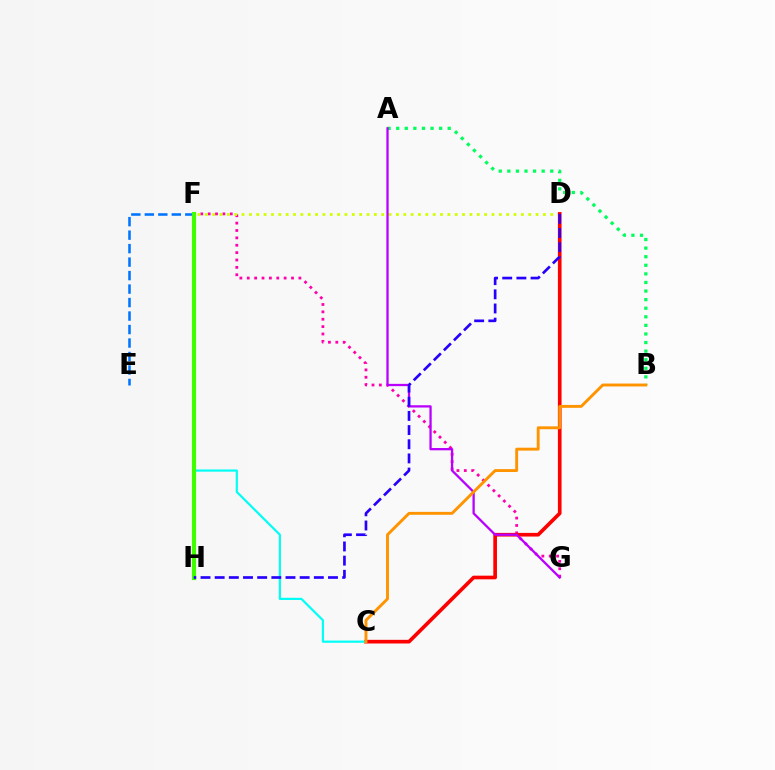{('A', 'B'): [{'color': '#00ff5c', 'line_style': 'dotted', 'thickness': 2.33}], ('F', 'G'): [{'color': '#ff00ac', 'line_style': 'dotted', 'thickness': 2.0}], ('D', 'F'): [{'color': '#d1ff00', 'line_style': 'dotted', 'thickness': 2.0}], ('C', 'D'): [{'color': '#ff0000', 'line_style': 'solid', 'thickness': 2.63}], ('E', 'F'): [{'color': '#0074ff', 'line_style': 'dashed', 'thickness': 1.83}], ('A', 'G'): [{'color': '#b900ff', 'line_style': 'solid', 'thickness': 1.64}], ('C', 'F'): [{'color': '#00fff6', 'line_style': 'solid', 'thickness': 1.58}], ('F', 'H'): [{'color': '#3dff00', 'line_style': 'solid', 'thickness': 2.98}], ('B', 'C'): [{'color': '#ff9400', 'line_style': 'solid', 'thickness': 2.09}], ('D', 'H'): [{'color': '#2500ff', 'line_style': 'dashed', 'thickness': 1.92}]}